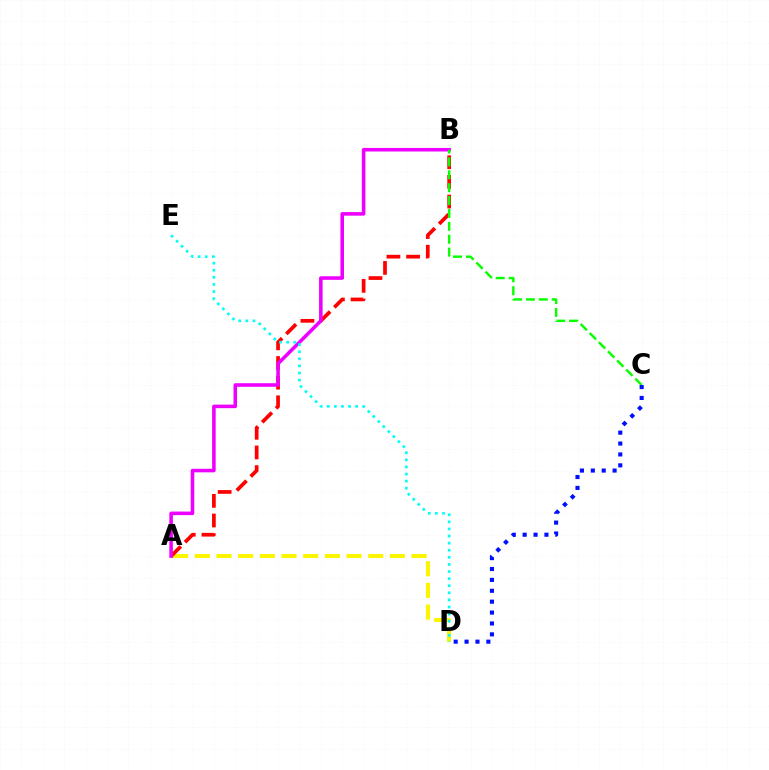{('A', 'D'): [{'color': '#fcf500', 'line_style': 'dashed', 'thickness': 2.94}], ('A', 'B'): [{'color': '#ff0000', 'line_style': 'dashed', 'thickness': 2.67}, {'color': '#ee00ff', 'line_style': 'solid', 'thickness': 2.56}], ('D', 'E'): [{'color': '#00fff6', 'line_style': 'dotted', 'thickness': 1.93}], ('B', 'C'): [{'color': '#08ff00', 'line_style': 'dashed', 'thickness': 1.75}], ('C', 'D'): [{'color': '#0010ff', 'line_style': 'dotted', 'thickness': 2.96}]}